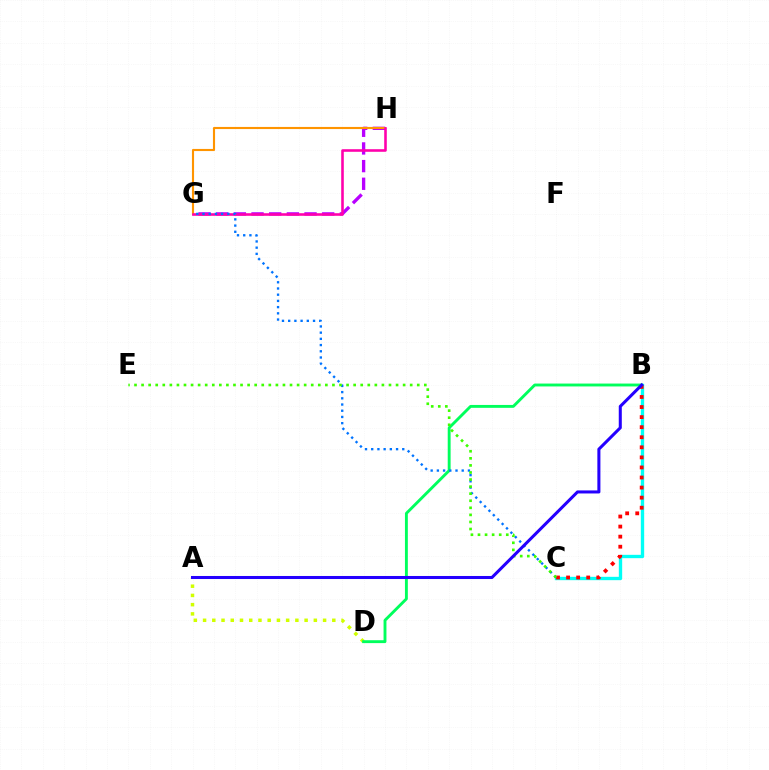{('A', 'D'): [{'color': '#d1ff00', 'line_style': 'dotted', 'thickness': 2.51}], ('G', 'H'): [{'color': '#b900ff', 'line_style': 'dashed', 'thickness': 2.4}, {'color': '#ff9400', 'line_style': 'solid', 'thickness': 1.53}, {'color': '#ff00ac', 'line_style': 'solid', 'thickness': 1.86}], ('B', 'D'): [{'color': '#00ff5c', 'line_style': 'solid', 'thickness': 2.08}], ('B', 'C'): [{'color': '#00fff6', 'line_style': 'solid', 'thickness': 2.41}, {'color': '#ff0000', 'line_style': 'dotted', 'thickness': 2.73}], ('C', 'G'): [{'color': '#0074ff', 'line_style': 'dotted', 'thickness': 1.69}], ('C', 'E'): [{'color': '#3dff00', 'line_style': 'dotted', 'thickness': 1.92}], ('A', 'B'): [{'color': '#2500ff', 'line_style': 'solid', 'thickness': 2.19}]}